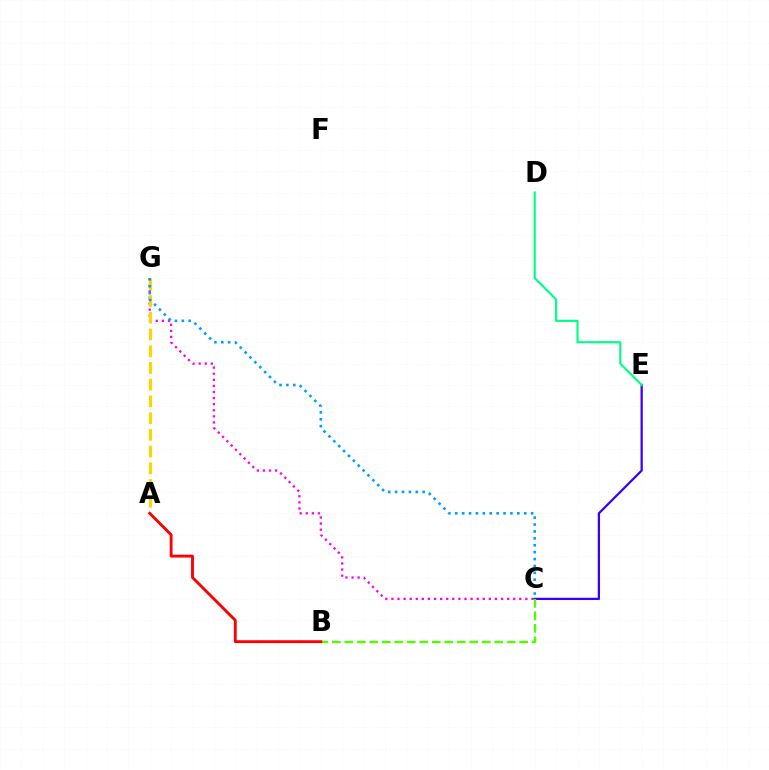{('C', 'G'): [{'color': '#ff00ed', 'line_style': 'dotted', 'thickness': 1.65}, {'color': '#009eff', 'line_style': 'dotted', 'thickness': 1.87}], ('C', 'E'): [{'color': '#3700ff', 'line_style': 'solid', 'thickness': 1.62}], ('B', 'C'): [{'color': '#4fff00', 'line_style': 'dashed', 'thickness': 1.7}], ('A', 'G'): [{'color': '#ffd500', 'line_style': 'dashed', 'thickness': 2.27}], ('D', 'E'): [{'color': '#00ff86', 'line_style': 'solid', 'thickness': 1.54}], ('A', 'B'): [{'color': '#ff0000', 'line_style': 'solid', 'thickness': 2.07}]}